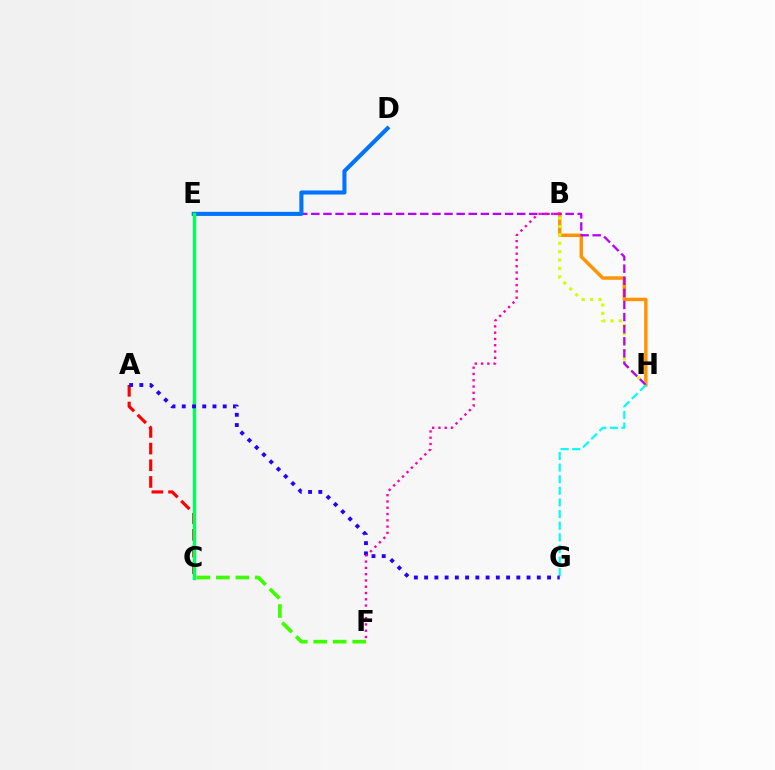{('B', 'H'): [{'color': '#ff9400', 'line_style': 'solid', 'thickness': 2.48}, {'color': '#d1ff00', 'line_style': 'dotted', 'thickness': 2.28}], ('C', 'F'): [{'color': '#3dff00', 'line_style': 'dashed', 'thickness': 2.65}], ('E', 'H'): [{'color': '#b900ff', 'line_style': 'dashed', 'thickness': 1.64}], ('D', 'E'): [{'color': '#0074ff', 'line_style': 'solid', 'thickness': 2.94}], ('A', 'C'): [{'color': '#ff0000', 'line_style': 'dashed', 'thickness': 2.27}], ('G', 'H'): [{'color': '#00fff6', 'line_style': 'dashed', 'thickness': 1.58}], ('C', 'E'): [{'color': '#00ff5c', 'line_style': 'solid', 'thickness': 2.45}], ('A', 'G'): [{'color': '#2500ff', 'line_style': 'dotted', 'thickness': 2.78}], ('B', 'F'): [{'color': '#ff00ac', 'line_style': 'dotted', 'thickness': 1.71}]}